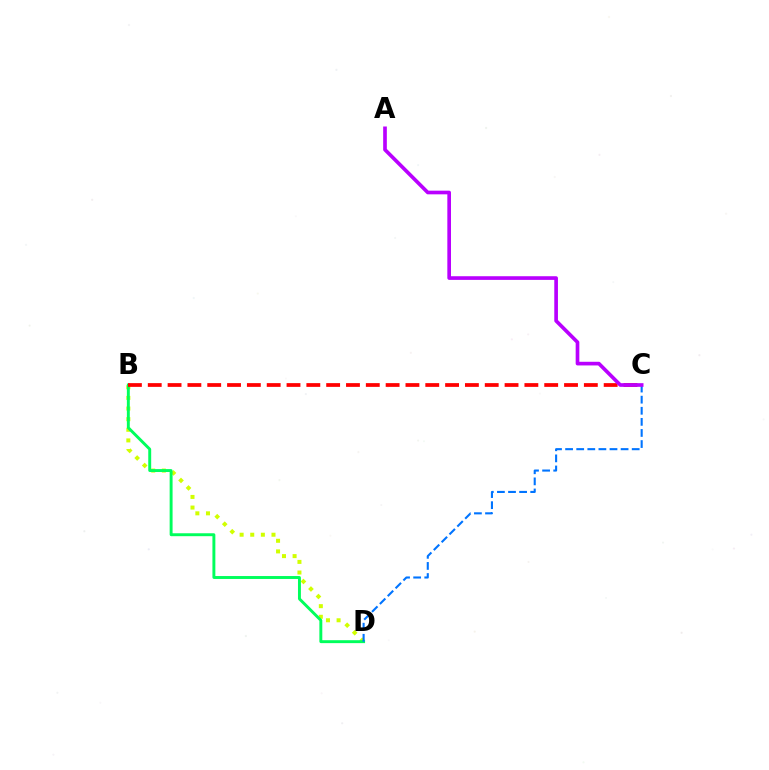{('B', 'D'): [{'color': '#d1ff00', 'line_style': 'dotted', 'thickness': 2.89}, {'color': '#00ff5c', 'line_style': 'solid', 'thickness': 2.11}], ('B', 'C'): [{'color': '#ff0000', 'line_style': 'dashed', 'thickness': 2.69}], ('C', 'D'): [{'color': '#0074ff', 'line_style': 'dashed', 'thickness': 1.51}], ('A', 'C'): [{'color': '#b900ff', 'line_style': 'solid', 'thickness': 2.64}]}